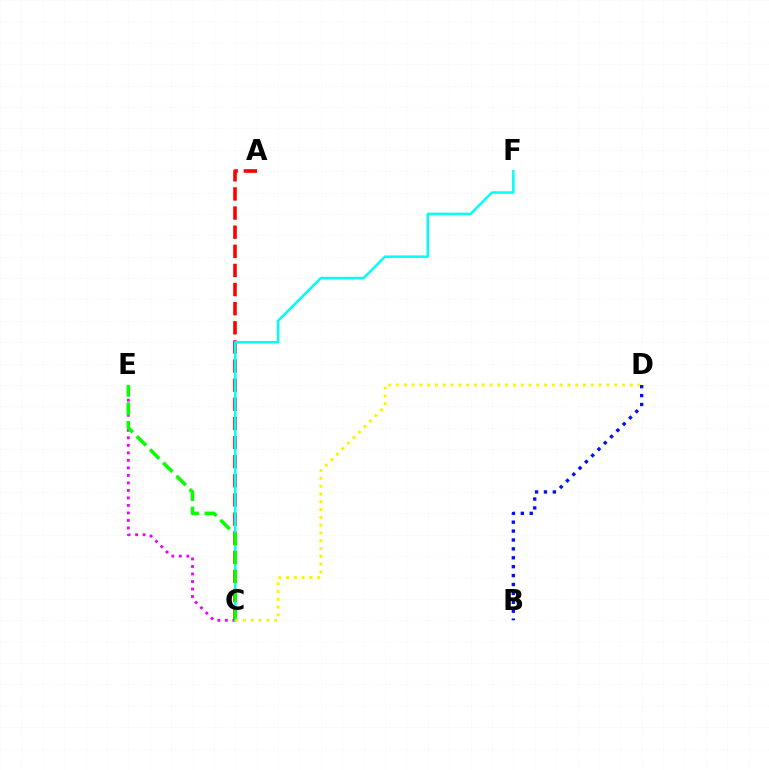{('C', 'E'): [{'color': '#ee00ff', 'line_style': 'dotted', 'thickness': 2.04}, {'color': '#08ff00', 'line_style': 'dashed', 'thickness': 2.54}], ('A', 'C'): [{'color': '#ff0000', 'line_style': 'dashed', 'thickness': 2.6}], ('C', 'F'): [{'color': '#00fff6', 'line_style': 'solid', 'thickness': 1.81}], ('C', 'D'): [{'color': '#fcf500', 'line_style': 'dotted', 'thickness': 2.12}], ('B', 'D'): [{'color': '#0010ff', 'line_style': 'dotted', 'thickness': 2.42}]}